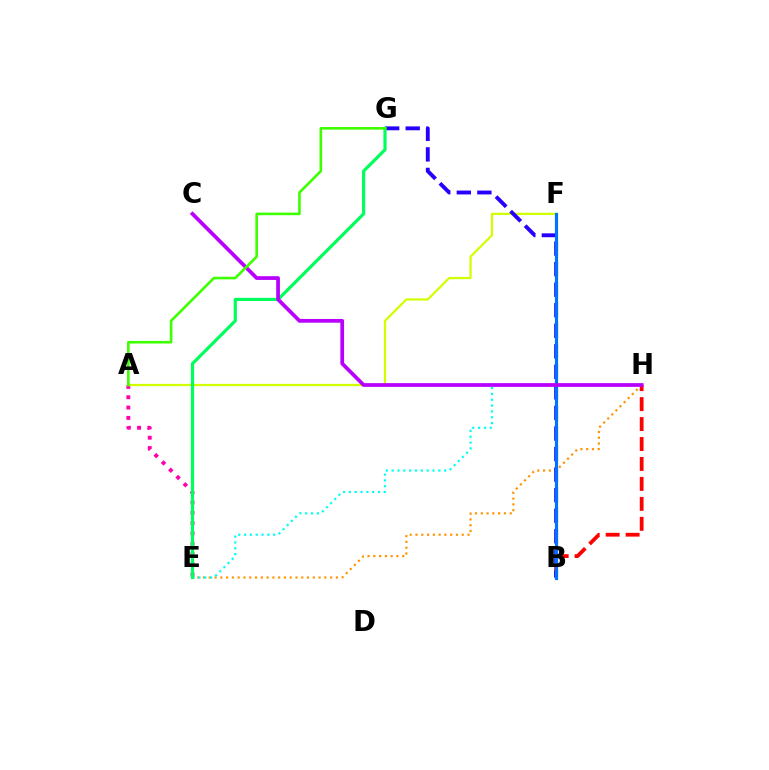{('E', 'H'): [{'color': '#ff9400', 'line_style': 'dotted', 'thickness': 1.57}, {'color': '#00fff6', 'line_style': 'dotted', 'thickness': 1.59}], ('A', 'E'): [{'color': '#ff00ac', 'line_style': 'dotted', 'thickness': 2.8}], ('A', 'F'): [{'color': '#d1ff00', 'line_style': 'solid', 'thickness': 1.62}], ('B', 'H'): [{'color': '#ff0000', 'line_style': 'dashed', 'thickness': 2.71}], ('B', 'G'): [{'color': '#2500ff', 'line_style': 'dashed', 'thickness': 2.79}], ('E', 'G'): [{'color': '#00ff5c', 'line_style': 'solid', 'thickness': 2.3}], ('B', 'F'): [{'color': '#0074ff', 'line_style': 'solid', 'thickness': 2.28}], ('C', 'H'): [{'color': '#b900ff', 'line_style': 'solid', 'thickness': 2.69}], ('A', 'G'): [{'color': '#3dff00', 'line_style': 'solid', 'thickness': 1.88}]}